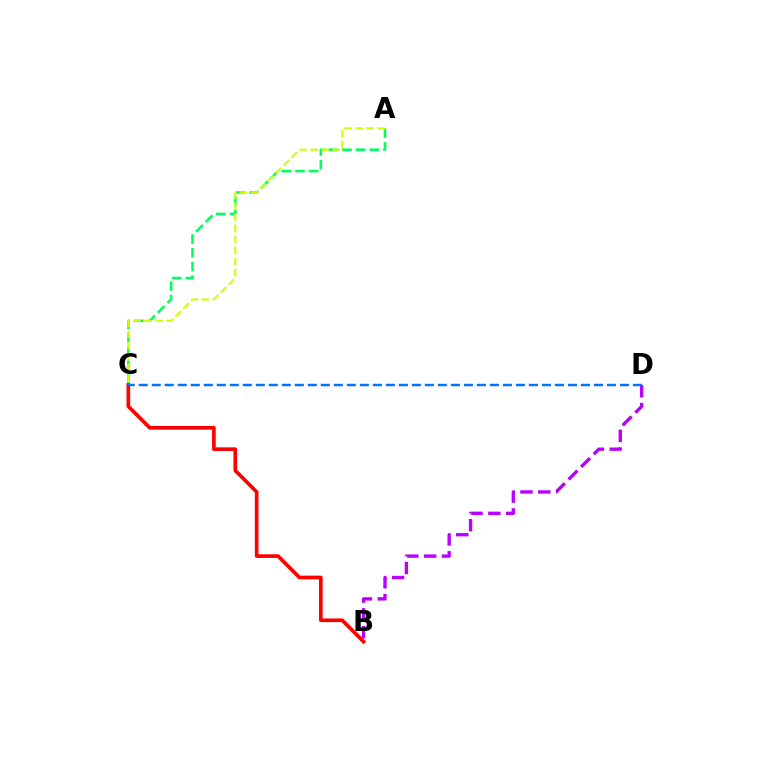{('A', 'C'): [{'color': '#00ff5c', 'line_style': 'dashed', 'thickness': 1.86}, {'color': '#d1ff00', 'line_style': 'dashed', 'thickness': 1.5}], ('B', 'D'): [{'color': '#b900ff', 'line_style': 'dashed', 'thickness': 2.42}], ('B', 'C'): [{'color': '#ff0000', 'line_style': 'solid', 'thickness': 2.64}], ('C', 'D'): [{'color': '#0074ff', 'line_style': 'dashed', 'thickness': 1.77}]}